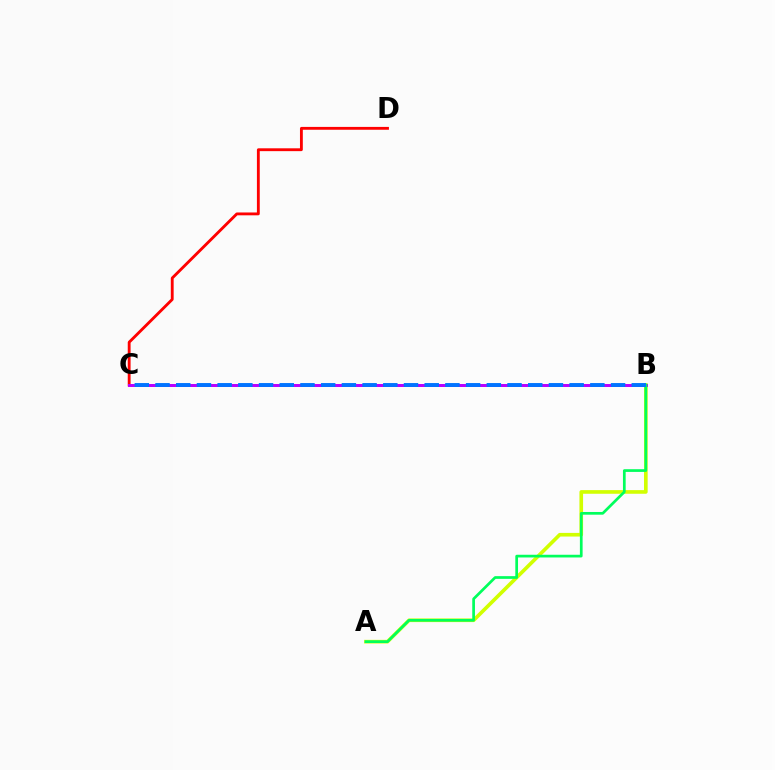{('A', 'B'): [{'color': '#d1ff00', 'line_style': 'solid', 'thickness': 2.62}, {'color': '#00ff5c', 'line_style': 'solid', 'thickness': 1.95}], ('C', 'D'): [{'color': '#ff0000', 'line_style': 'solid', 'thickness': 2.05}], ('B', 'C'): [{'color': '#b900ff', 'line_style': 'solid', 'thickness': 2.14}, {'color': '#0074ff', 'line_style': 'dashed', 'thickness': 2.81}]}